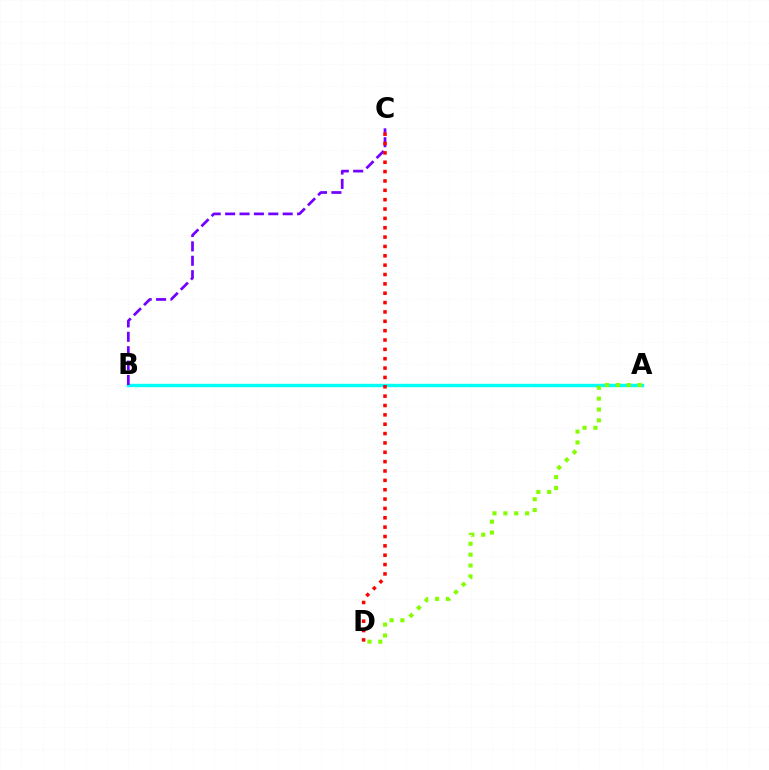{('A', 'B'): [{'color': '#00fff6', 'line_style': 'solid', 'thickness': 2.46}], ('A', 'D'): [{'color': '#84ff00', 'line_style': 'dotted', 'thickness': 2.95}], ('B', 'C'): [{'color': '#7200ff', 'line_style': 'dashed', 'thickness': 1.96}], ('C', 'D'): [{'color': '#ff0000', 'line_style': 'dotted', 'thickness': 2.54}]}